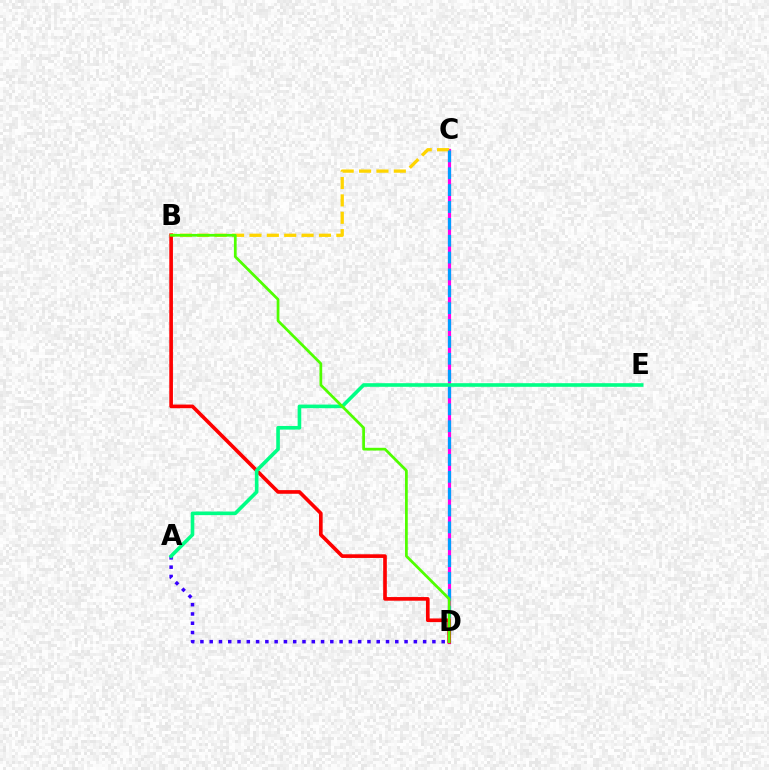{('C', 'D'): [{'color': '#ff00ed', 'line_style': 'solid', 'thickness': 2.3}, {'color': '#009eff', 'line_style': 'dashed', 'thickness': 2.29}], ('B', 'C'): [{'color': '#ffd500', 'line_style': 'dashed', 'thickness': 2.36}], ('A', 'D'): [{'color': '#3700ff', 'line_style': 'dotted', 'thickness': 2.52}], ('B', 'D'): [{'color': '#ff0000', 'line_style': 'solid', 'thickness': 2.63}, {'color': '#4fff00', 'line_style': 'solid', 'thickness': 1.97}], ('A', 'E'): [{'color': '#00ff86', 'line_style': 'solid', 'thickness': 2.6}]}